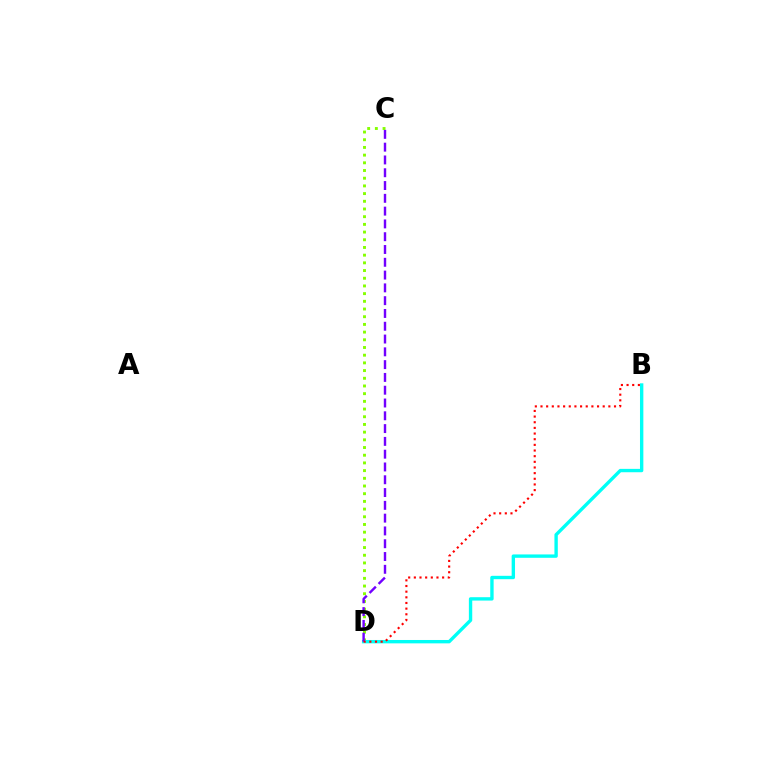{('C', 'D'): [{'color': '#84ff00', 'line_style': 'dotted', 'thickness': 2.09}, {'color': '#7200ff', 'line_style': 'dashed', 'thickness': 1.74}], ('B', 'D'): [{'color': '#00fff6', 'line_style': 'solid', 'thickness': 2.42}, {'color': '#ff0000', 'line_style': 'dotted', 'thickness': 1.54}]}